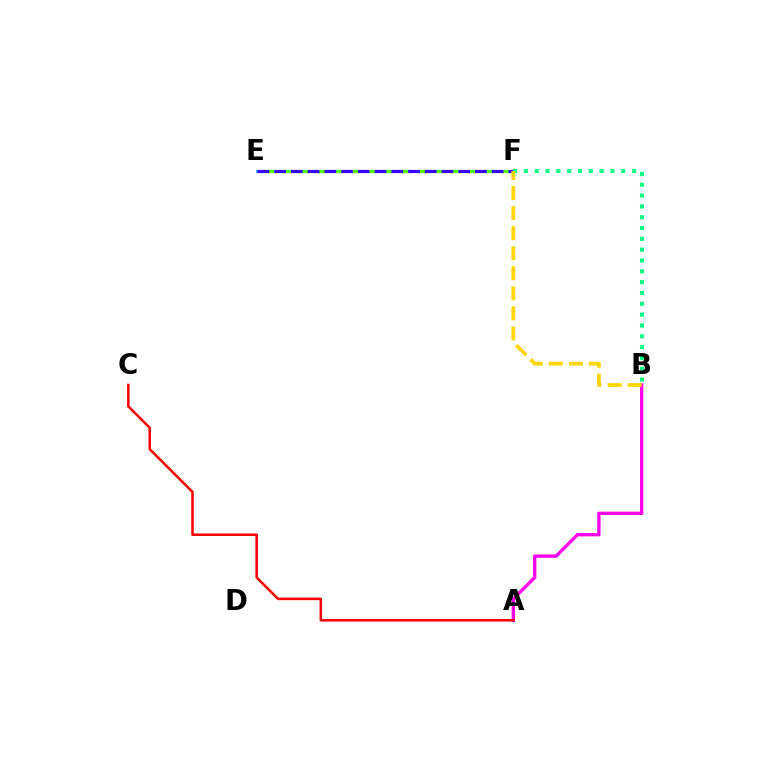{('E', 'F'): [{'color': '#009eff', 'line_style': 'solid', 'thickness': 1.9}, {'color': '#4fff00', 'line_style': 'dashed', 'thickness': 2.32}, {'color': '#3700ff', 'line_style': 'dashed', 'thickness': 2.27}], ('B', 'F'): [{'color': '#00ff86', 'line_style': 'dotted', 'thickness': 2.94}, {'color': '#ffd500', 'line_style': 'dashed', 'thickness': 2.72}], ('A', 'B'): [{'color': '#ff00ed', 'line_style': 'solid', 'thickness': 2.4}], ('A', 'C'): [{'color': '#ff0000', 'line_style': 'solid', 'thickness': 1.83}]}